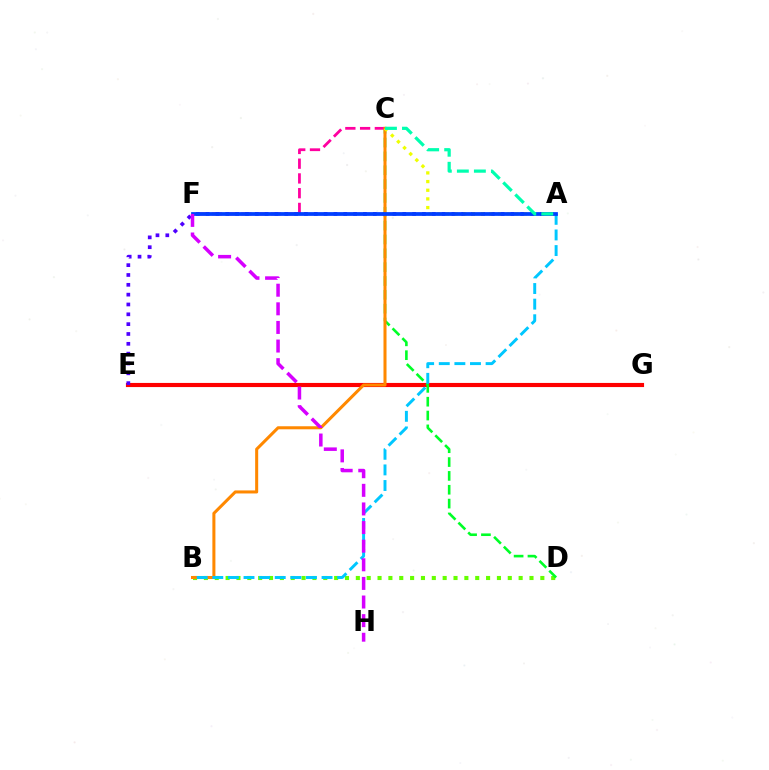{('C', 'F'): [{'color': '#ff00a0', 'line_style': 'dashed', 'thickness': 2.0}], ('B', 'D'): [{'color': '#66ff00', 'line_style': 'dotted', 'thickness': 2.95}], ('E', 'G'): [{'color': '#ff0000', 'line_style': 'solid', 'thickness': 2.98}], ('C', 'D'): [{'color': '#00ff27', 'line_style': 'dashed', 'thickness': 1.88}], ('A', 'E'): [{'color': '#4f00ff', 'line_style': 'dotted', 'thickness': 2.67}], ('B', 'C'): [{'color': '#ff8800', 'line_style': 'solid', 'thickness': 2.19}], ('A', 'B'): [{'color': '#00c7ff', 'line_style': 'dashed', 'thickness': 2.12}], ('A', 'C'): [{'color': '#eeff00', 'line_style': 'dotted', 'thickness': 2.35}, {'color': '#00ffaf', 'line_style': 'dashed', 'thickness': 2.31}], ('A', 'F'): [{'color': '#003fff', 'line_style': 'solid', 'thickness': 2.71}], ('F', 'H'): [{'color': '#d600ff', 'line_style': 'dashed', 'thickness': 2.53}]}